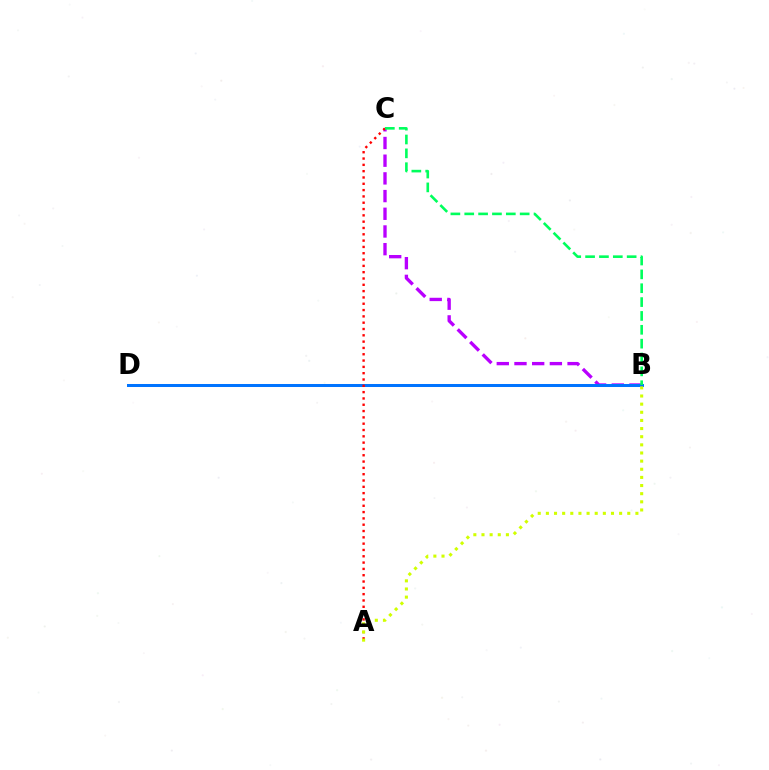{('B', 'C'): [{'color': '#b900ff', 'line_style': 'dashed', 'thickness': 2.4}, {'color': '#00ff5c', 'line_style': 'dashed', 'thickness': 1.88}], ('B', 'D'): [{'color': '#0074ff', 'line_style': 'solid', 'thickness': 2.16}], ('A', 'C'): [{'color': '#ff0000', 'line_style': 'dotted', 'thickness': 1.72}], ('A', 'B'): [{'color': '#d1ff00', 'line_style': 'dotted', 'thickness': 2.21}]}